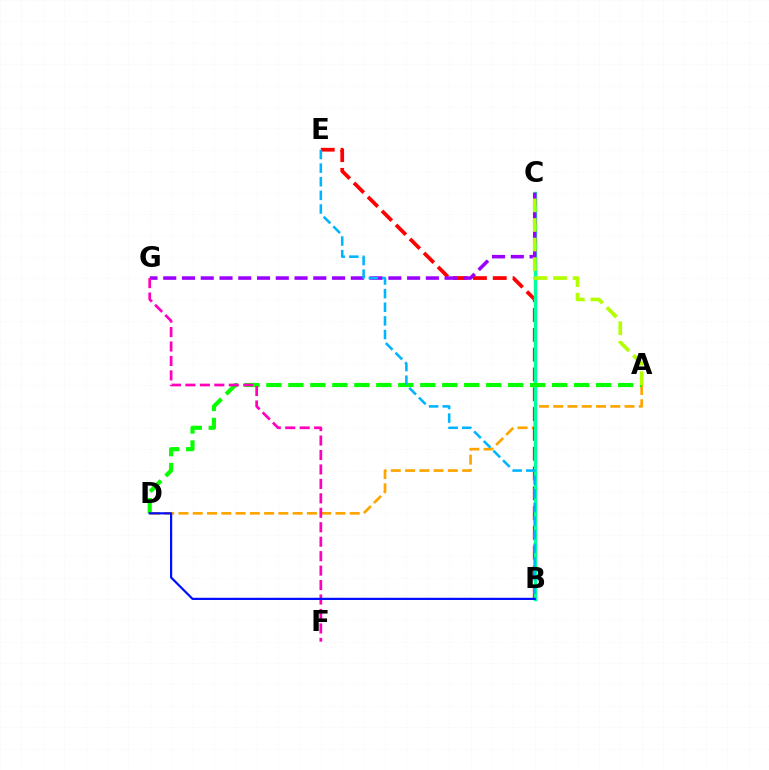{('A', 'D'): [{'color': '#ffa500', 'line_style': 'dashed', 'thickness': 1.94}, {'color': '#08ff00', 'line_style': 'dashed', 'thickness': 2.99}], ('B', 'E'): [{'color': '#ff0000', 'line_style': 'dashed', 'thickness': 2.69}, {'color': '#00b5ff', 'line_style': 'dashed', 'thickness': 1.85}], ('B', 'C'): [{'color': '#00ff9d', 'line_style': 'solid', 'thickness': 2.48}], ('C', 'G'): [{'color': '#9b00ff', 'line_style': 'dashed', 'thickness': 2.55}], ('A', 'C'): [{'color': '#b3ff00', 'line_style': 'dashed', 'thickness': 2.66}], ('F', 'G'): [{'color': '#ff00bd', 'line_style': 'dashed', 'thickness': 1.96}], ('B', 'D'): [{'color': '#0010ff', 'line_style': 'solid', 'thickness': 1.59}]}